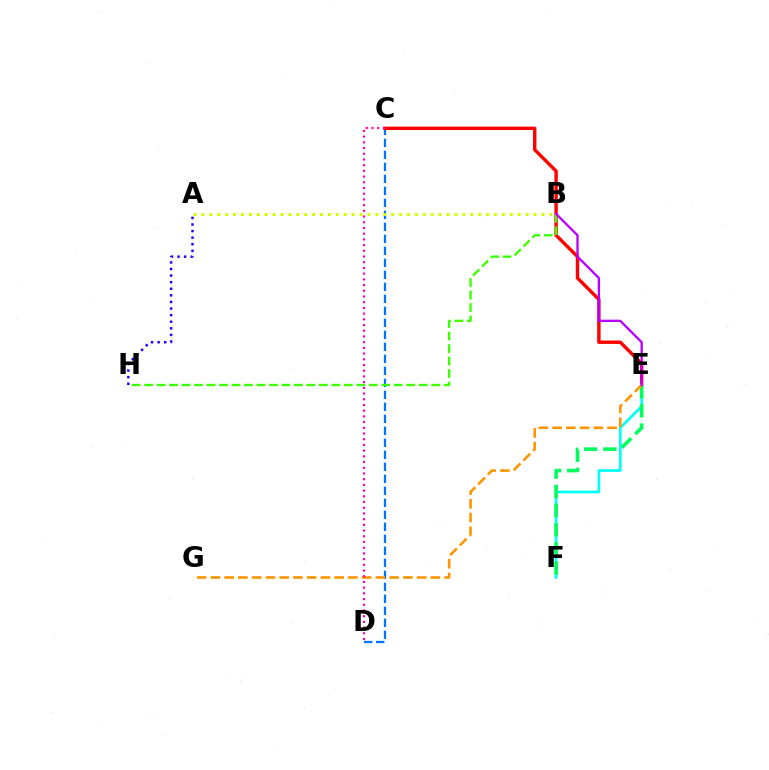{('C', 'D'): [{'color': '#0074ff', 'line_style': 'dashed', 'thickness': 1.63}, {'color': '#ff00ac', 'line_style': 'dotted', 'thickness': 1.55}], ('C', 'E'): [{'color': '#ff0000', 'line_style': 'solid', 'thickness': 2.45}], ('A', 'H'): [{'color': '#2500ff', 'line_style': 'dotted', 'thickness': 1.79}], ('E', 'F'): [{'color': '#00fff6', 'line_style': 'solid', 'thickness': 1.93}, {'color': '#00ff5c', 'line_style': 'dashed', 'thickness': 2.61}], ('B', 'H'): [{'color': '#3dff00', 'line_style': 'dashed', 'thickness': 1.7}], ('E', 'G'): [{'color': '#ff9400', 'line_style': 'dashed', 'thickness': 1.87}], ('B', 'E'): [{'color': '#b900ff', 'line_style': 'solid', 'thickness': 1.66}], ('A', 'B'): [{'color': '#d1ff00', 'line_style': 'dotted', 'thickness': 2.15}]}